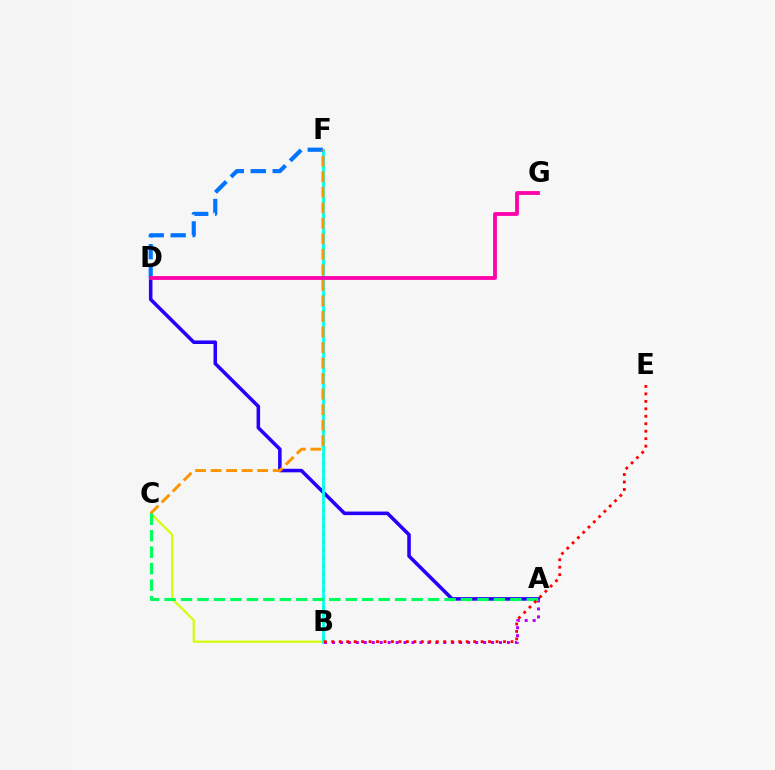{('B', 'C'): [{'color': '#d1ff00', 'line_style': 'solid', 'thickness': 1.54}], ('B', 'F'): [{'color': '#3dff00', 'line_style': 'dotted', 'thickness': 2.17}, {'color': '#00fff6', 'line_style': 'solid', 'thickness': 2.0}], ('A', 'D'): [{'color': '#2500ff', 'line_style': 'solid', 'thickness': 2.56}], ('D', 'F'): [{'color': '#0074ff', 'line_style': 'dashed', 'thickness': 2.98}], ('D', 'G'): [{'color': '#ff00ac', 'line_style': 'solid', 'thickness': 2.74}], ('C', 'F'): [{'color': '#ff9400', 'line_style': 'dashed', 'thickness': 2.11}], ('A', 'B'): [{'color': '#b900ff', 'line_style': 'dotted', 'thickness': 2.16}], ('A', 'C'): [{'color': '#00ff5c', 'line_style': 'dashed', 'thickness': 2.24}], ('B', 'E'): [{'color': '#ff0000', 'line_style': 'dotted', 'thickness': 2.03}]}